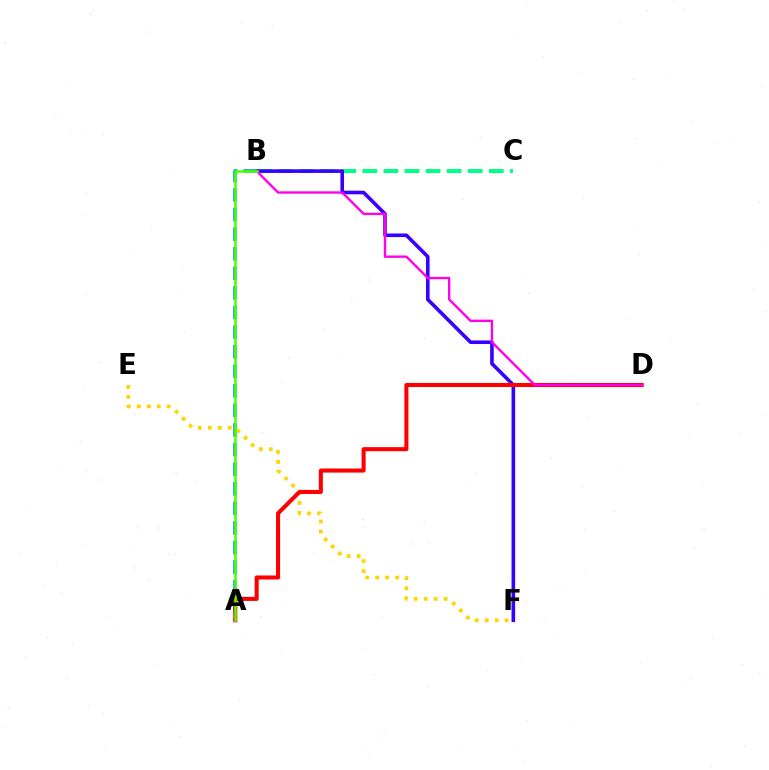{('B', 'C'): [{'color': '#00ff86', 'line_style': 'dashed', 'thickness': 2.86}], ('B', 'F'): [{'color': '#3700ff', 'line_style': 'solid', 'thickness': 2.6}], ('A', 'B'): [{'color': '#009eff', 'line_style': 'dashed', 'thickness': 2.66}, {'color': '#4fff00', 'line_style': 'solid', 'thickness': 1.84}], ('E', 'F'): [{'color': '#ffd500', 'line_style': 'dotted', 'thickness': 2.71}], ('A', 'D'): [{'color': '#ff0000', 'line_style': 'solid', 'thickness': 2.92}], ('B', 'D'): [{'color': '#ff00ed', 'line_style': 'solid', 'thickness': 1.7}]}